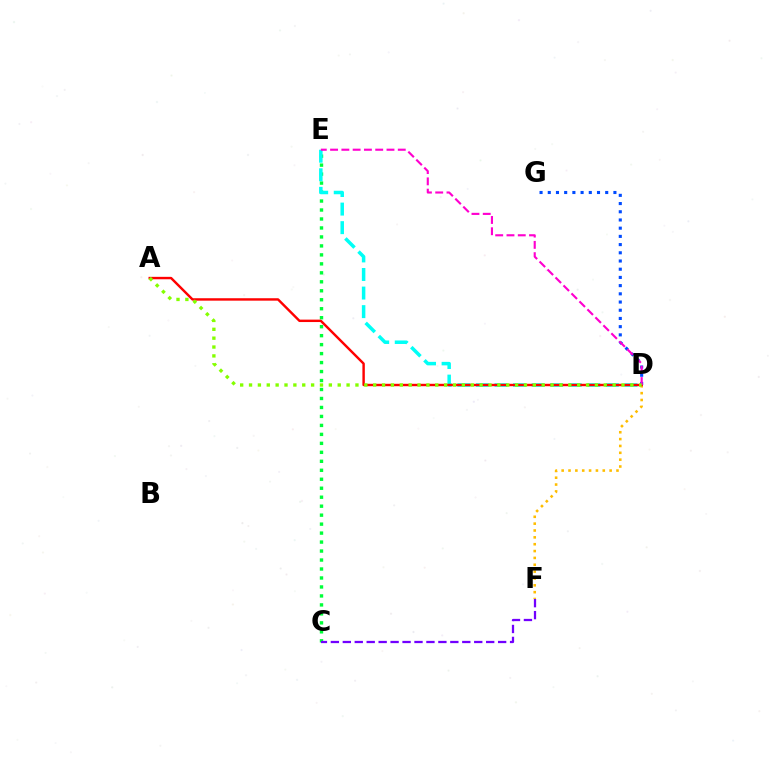{('C', 'E'): [{'color': '#00ff39', 'line_style': 'dotted', 'thickness': 2.44}], ('D', 'F'): [{'color': '#ffbd00', 'line_style': 'dotted', 'thickness': 1.86}], ('D', 'E'): [{'color': '#00fff6', 'line_style': 'dashed', 'thickness': 2.52}, {'color': '#ff00cf', 'line_style': 'dashed', 'thickness': 1.53}], ('D', 'G'): [{'color': '#004bff', 'line_style': 'dotted', 'thickness': 2.23}], ('A', 'D'): [{'color': '#ff0000', 'line_style': 'solid', 'thickness': 1.75}, {'color': '#84ff00', 'line_style': 'dotted', 'thickness': 2.41}], ('C', 'F'): [{'color': '#7200ff', 'line_style': 'dashed', 'thickness': 1.62}]}